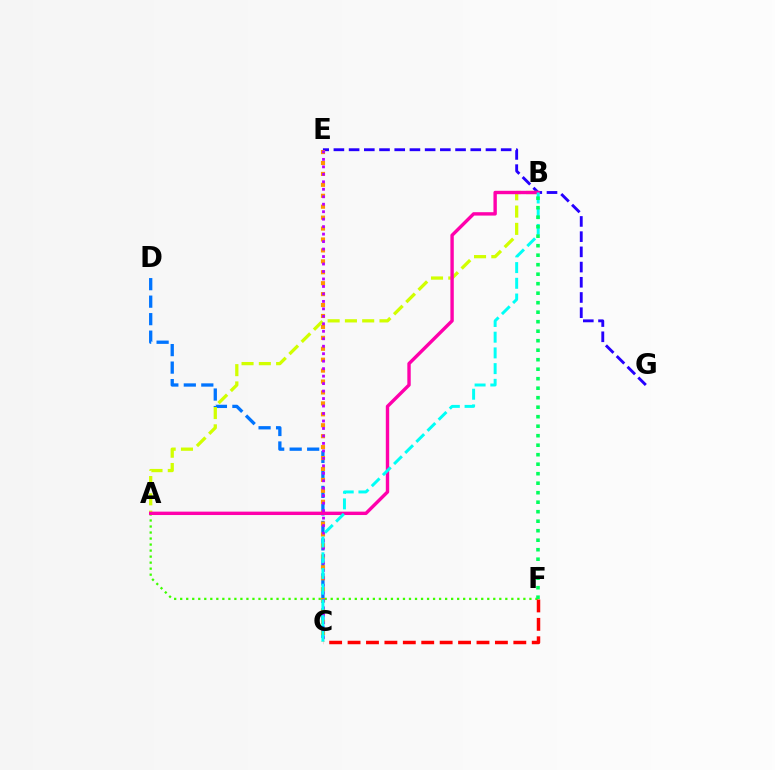{('E', 'G'): [{'color': '#2500ff', 'line_style': 'dashed', 'thickness': 2.07}], ('C', 'D'): [{'color': '#0074ff', 'line_style': 'dashed', 'thickness': 2.38}], ('A', 'F'): [{'color': '#3dff00', 'line_style': 'dotted', 'thickness': 1.64}], ('C', 'E'): [{'color': '#ff9400', 'line_style': 'dotted', 'thickness': 2.97}, {'color': '#b900ff', 'line_style': 'dotted', 'thickness': 2.03}], ('A', 'B'): [{'color': '#d1ff00', 'line_style': 'dashed', 'thickness': 2.35}, {'color': '#ff00ac', 'line_style': 'solid', 'thickness': 2.44}], ('C', 'F'): [{'color': '#ff0000', 'line_style': 'dashed', 'thickness': 2.5}], ('B', 'C'): [{'color': '#00fff6', 'line_style': 'dashed', 'thickness': 2.13}], ('B', 'F'): [{'color': '#00ff5c', 'line_style': 'dotted', 'thickness': 2.58}]}